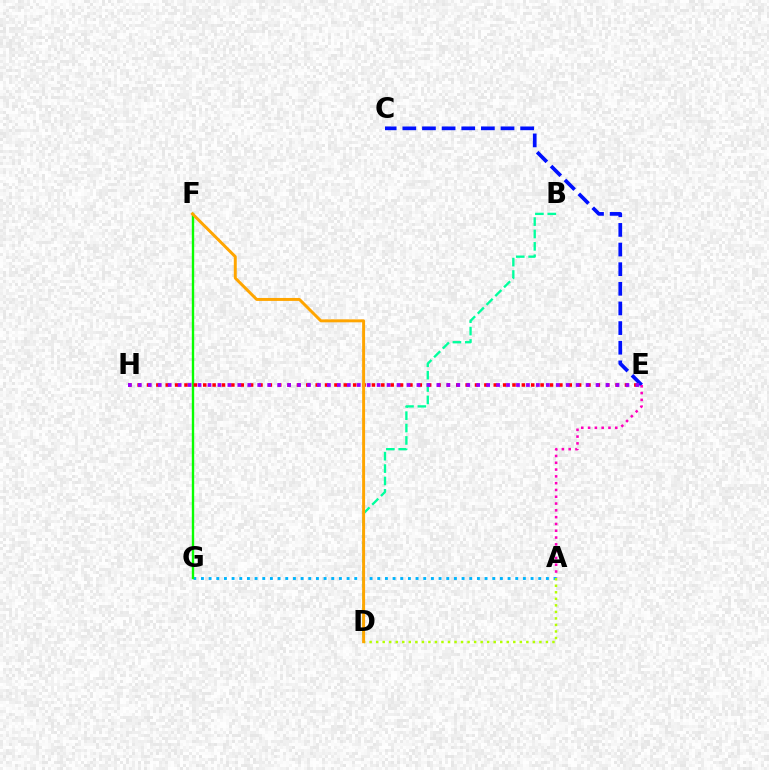{('C', 'E'): [{'color': '#0010ff', 'line_style': 'dashed', 'thickness': 2.67}], ('A', 'E'): [{'color': '#ff00bd', 'line_style': 'dotted', 'thickness': 1.85}], ('A', 'G'): [{'color': '#00b5ff', 'line_style': 'dotted', 'thickness': 2.08}], ('A', 'D'): [{'color': '#b3ff00', 'line_style': 'dotted', 'thickness': 1.77}], ('F', 'G'): [{'color': '#08ff00', 'line_style': 'solid', 'thickness': 1.71}], ('E', 'H'): [{'color': '#ff0000', 'line_style': 'dotted', 'thickness': 2.55}, {'color': '#9b00ff', 'line_style': 'dotted', 'thickness': 2.7}], ('B', 'D'): [{'color': '#00ff9d', 'line_style': 'dashed', 'thickness': 1.68}], ('D', 'F'): [{'color': '#ffa500', 'line_style': 'solid', 'thickness': 2.13}]}